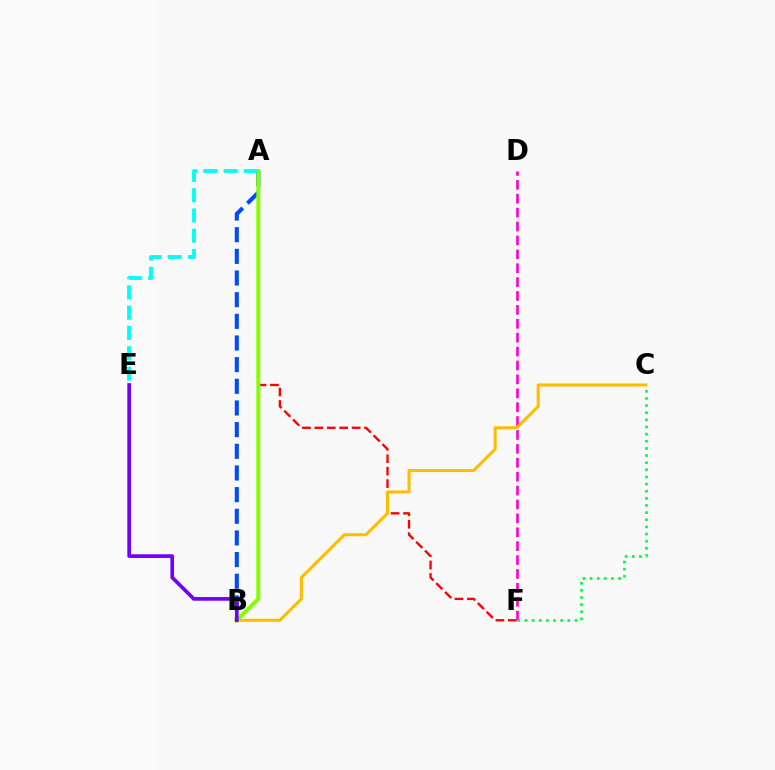{('A', 'F'): [{'color': '#ff0000', 'line_style': 'dashed', 'thickness': 1.69}], ('A', 'B'): [{'color': '#004bff', 'line_style': 'dashed', 'thickness': 2.94}, {'color': '#84ff00', 'line_style': 'solid', 'thickness': 2.89}], ('D', 'F'): [{'color': '#ff00cf', 'line_style': 'dashed', 'thickness': 1.89}], ('B', 'C'): [{'color': '#ffbd00', 'line_style': 'solid', 'thickness': 2.21}], ('C', 'F'): [{'color': '#00ff39', 'line_style': 'dotted', 'thickness': 1.94}], ('A', 'E'): [{'color': '#00fff6', 'line_style': 'dashed', 'thickness': 2.75}], ('B', 'E'): [{'color': '#7200ff', 'line_style': 'solid', 'thickness': 2.66}]}